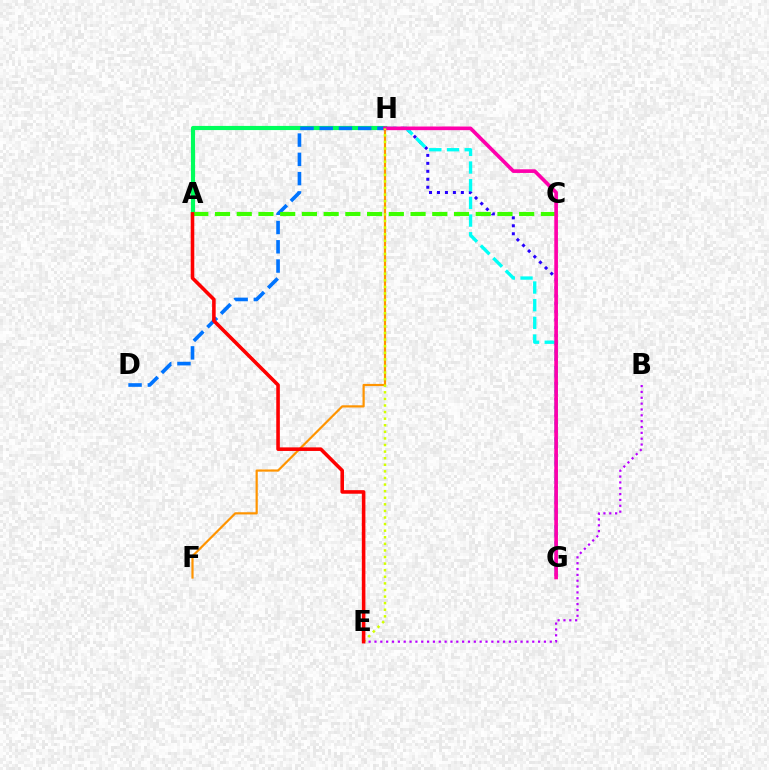{('G', 'H'): [{'color': '#2500ff', 'line_style': 'dotted', 'thickness': 2.17}, {'color': '#00fff6', 'line_style': 'dashed', 'thickness': 2.4}, {'color': '#ff00ac', 'line_style': 'solid', 'thickness': 2.63}], ('F', 'H'): [{'color': '#ff9400', 'line_style': 'solid', 'thickness': 1.58}], ('A', 'H'): [{'color': '#00ff5c', 'line_style': 'solid', 'thickness': 2.98}], ('D', 'H'): [{'color': '#0074ff', 'line_style': 'dashed', 'thickness': 2.62}], ('A', 'C'): [{'color': '#3dff00', 'line_style': 'dashed', 'thickness': 2.95}], ('B', 'E'): [{'color': '#b900ff', 'line_style': 'dotted', 'thickness': 1.59}], ('E', 'H'): [{'color': '#d1ff00', 'line_style': 'dotted', 'thickness': 1.79}], ('A', 'E'): [{'color': '#ff0000', 'line_style': 'solid', 'thickness': 2.57}]}